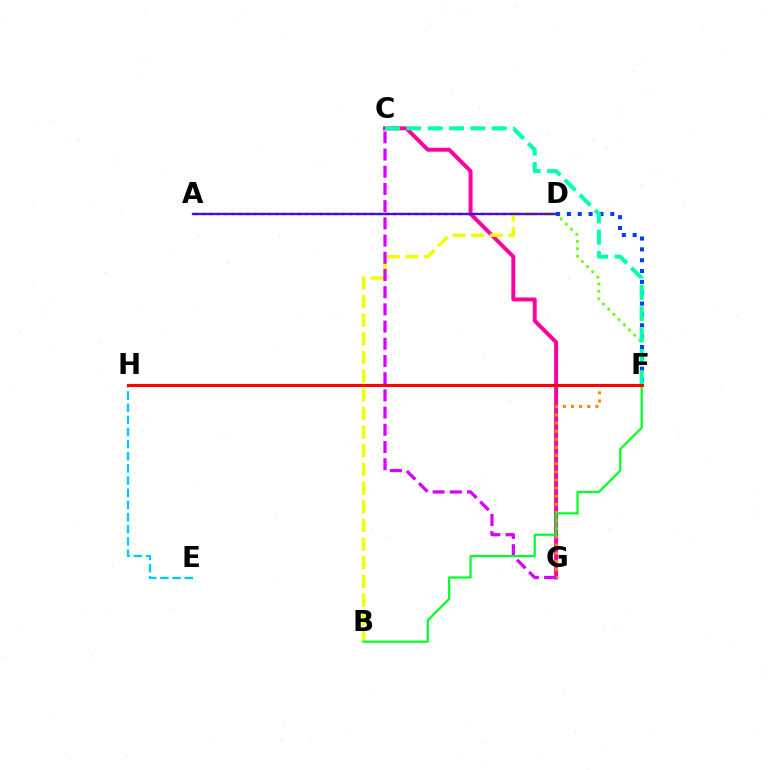{('E', 'H'): [{'color': '#00c7ff', 'line_style': 'dashed', 'thickness': 1.65}], ('C', 'G'): [{'color': '#ff00a0', 'line_style': 'solid', 'thickness': 2.84}, {'color': '#d600ff', 'line_style': 'dashed', 'thickness': 2.34}], ('A', 'F'): [{'color': '#66ff00', 'line_style': 'dotted', 'thickness': 1.99}], ('B', 'D'): [{'color': '#eeff00', 'line_style': 'dashed', 'thickness': 2.53}], ('A', 'D'): [{'color': '#4f00ff', 'line_style': 'solid', 'thickness': 1.68}], ('F', 'G'): [{'color': '#ff8800', 'line_style': 'dotted', 'thickness': 2.21}], ('D', 'F'): [{'color': '#003fff', 'line_style': 'dotted', 'thickness': 2.95}], ('C', 'F'): [{'color': '#00ffaf', 'line_style': 'dashed', 'thickness': 2.9}], ('B', 'F'): [{'color': '#00ff27', 'line_style': 'solid', 'thickness': 1.58}], ('F', 'H'): [{'color': '#ff0000', 'line_style': 'solid', 'thickness': 2.23}]}